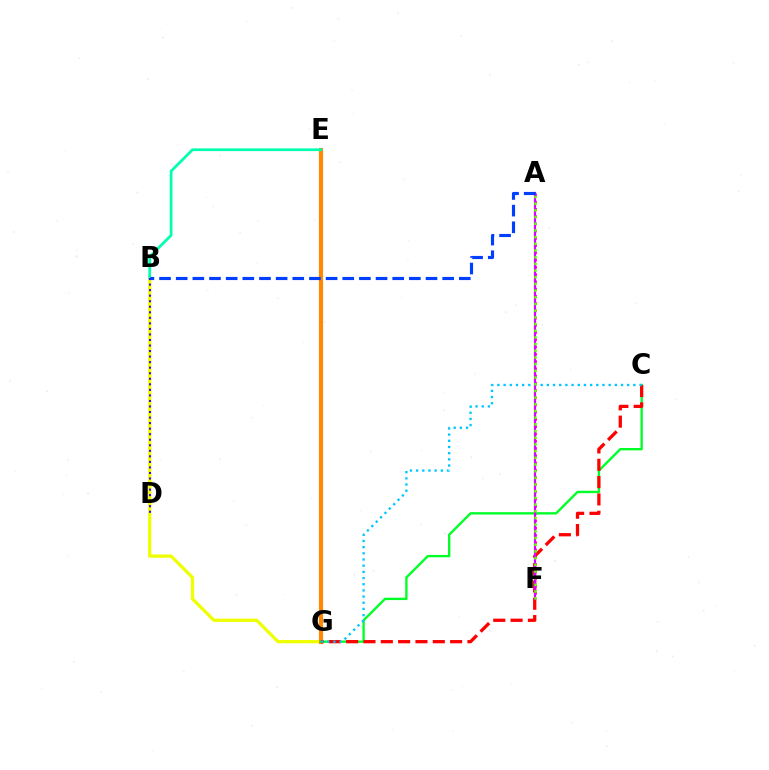{('B', 'G'): [{'color': '#eeff00', 'line_style': 'solid', 'thickness': 2.35}], ('E', 'G'): [{'color': '#ff8800', 'line_style': 'solid', 'thickness': 2.97}], ('B', 'E'): [{'color': '#00ffaf', 'line_style': 'solid', 'thickness': 1.98}], ('B', 'D'): [{'color': '#4f00ff', 'line_style': 'dotted', 'thickness': 1.51}], ('A', 'F'): [{'color': '#ff00a0', 'line_style': 'dotted', 'thickness': 1.97}, {'color': '#d600ff', 'line_style': 'solid', 'thickness': 1.57}, {'color': '#66ff00', 'line_style': 'dotted', 'thickness': 1.82}], ('C', 'G'): [{'color': '#00ff27', 'line_style': 'solid', 'thickness': 1.7}, {'color': '#ff0000', 'line_style': 'dashed', 'thickness': 2.35}, {'color': '#00c7ff', 'line_style': 'dotted', 'thickness': 1.68}], ('A', 'B'): [{'color': '#003fff', 'line_style': 'dashed', 'thickness': 2.26}]}